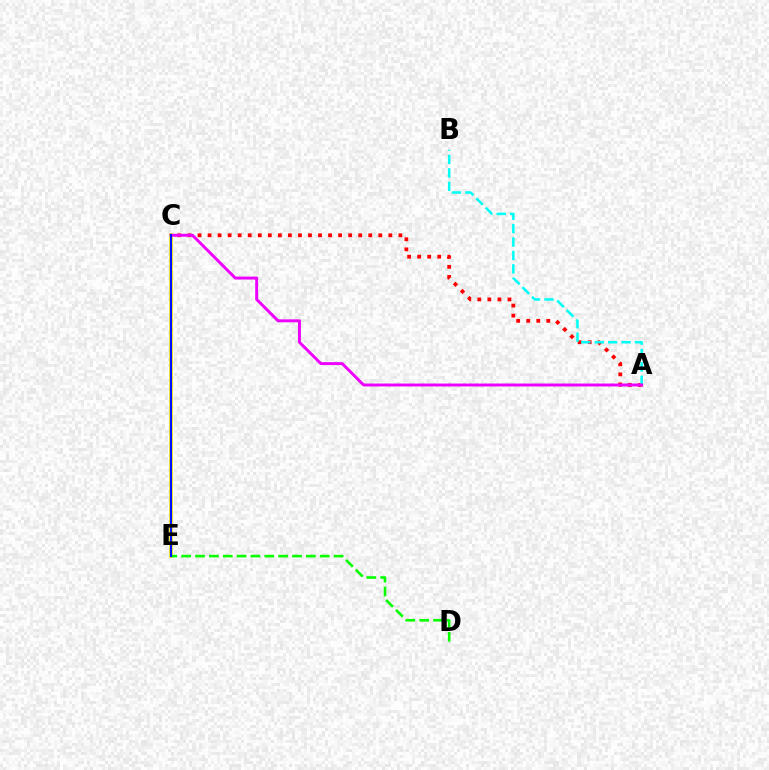{('A', 'C'): [{'color': '#ff0000', 'line_style': 'dotted', 'thickness': 2.73}, {'color': '#ee00ff', 'line_style': 'solid', 'thickness': 2.12}], ('A', 'B'): [{'color': '#00fff6', 'line_style': 'dashed', 'thickness': 1.82}], ('C', 'E'): [{'color': '#fcf500', 'line_style': 'solid', 'thickness': 2.63}, {'color': '#0010ff', 'line_style': 'solid', 'thickness': 1.55}], ('D', 'E'): [{'color': '#08ff00', 'line_style': 'dashed', 'thickness': 1.88}]}